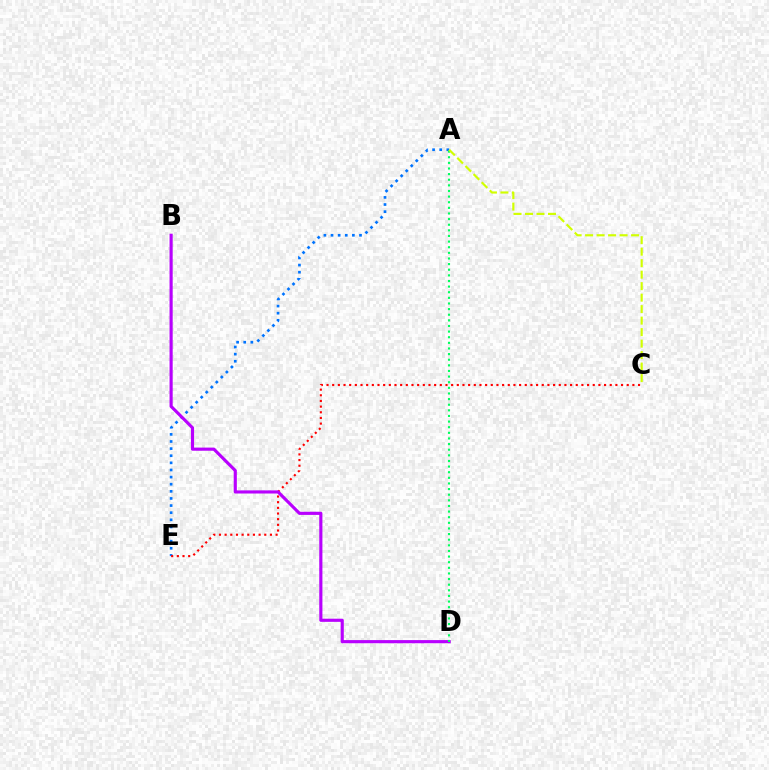{('A', 'E'): [{'color': '#0074ff', 'line_style': 'dotted', 'thickness': 1.93}], ('C', 'E'): [{'color': '#ff0000', 'line_style': 'dotted', 'thickness': 1.54}], ('B', 'D'): [{'color': '#b900ff', 'line_style': 'solid', 'thickness': 2.26}], ('A', 'D'): [{'color': '#00ff5c', 'line_style': 'dotted', 'thickness': 1.53}], ('A', 'C'): [{'color': '#d1ff00', 'line_style': 'dashed', 'thickness': 1.56}]}